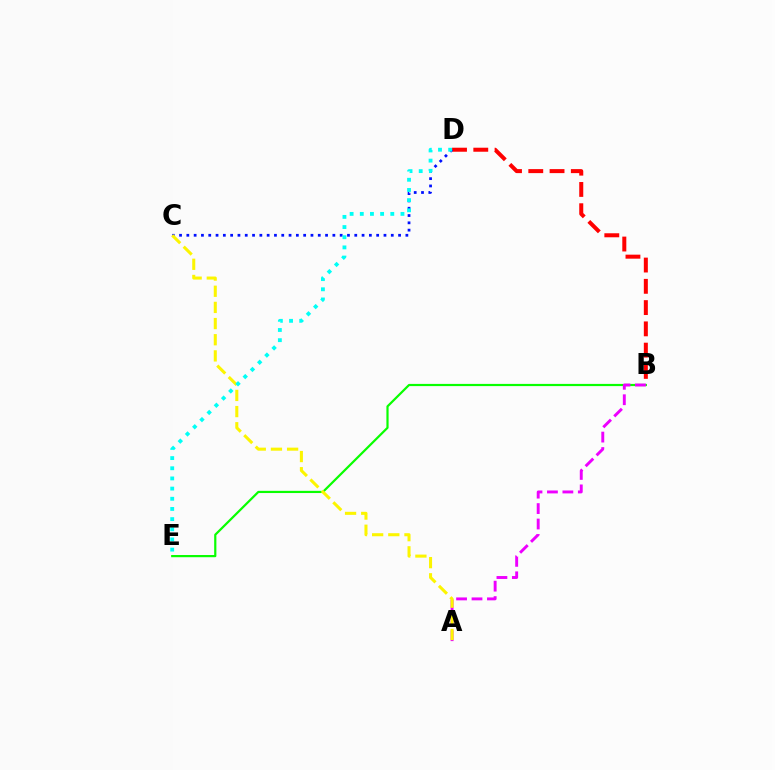{('B', 'E'): [{'color': '#08ff00', 'line_style': 'solid', 'thickness': 1.58}], ('B', 'D'): [{'color': '#ff0000', 'line_style': 'dashed', 'thickness': 2.89}], ('C', 'D'): [{'color': '#0010ff', 'line_style': 'dotted', 'thickness': 1.98}], ('A', 'B'): [{'color': '#ee00ff', 'line_style': 'dashed', 'thickness': 2.1}], ('A', 'C'): [{'color': '#fcf500', 'line_style': 'dashed', 'thickness': 2.2}], ('D', 'E'): [{'color': '#00fff6', 'line_style': 'dotted', 'thickness': 2.76}]}